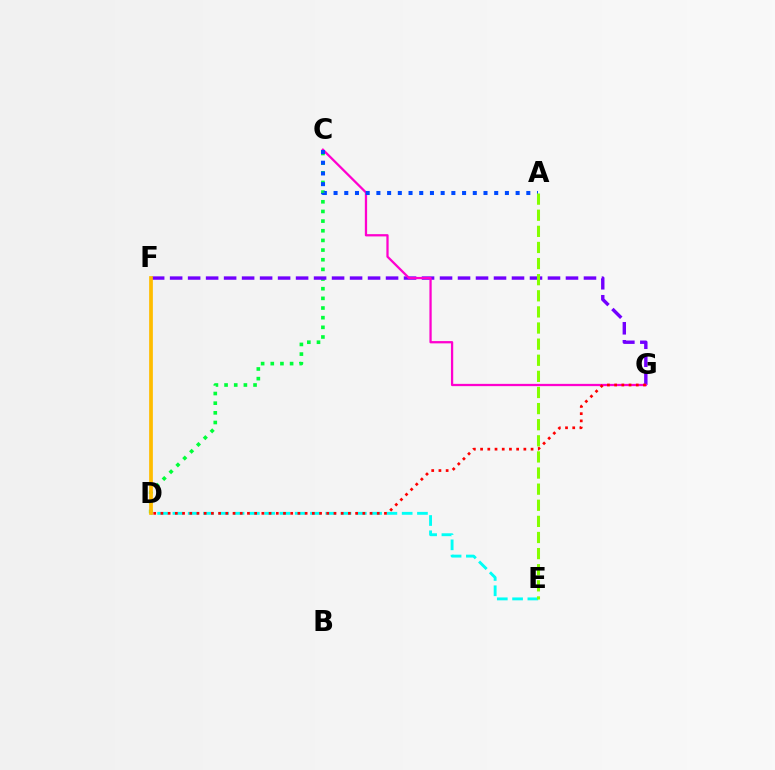{('D', 'E'): [{'color': '#00fff6', 'line_style': 'dashed', 'thickness': 2.08}], ('C', 'D'): [{'color': '#00ff39', 'line_style': 'dotted', 'thickness': 2.62}], ('F', 'G'): [{'color': '#7200ff', 'line_style': 'dashed', 'thickness': 2.44}], ('D', 'F'): [{'color': '#ffbd00', 'line_style': 'solid', 'thickness': 2.68}], ('C', 'G'): [{'color': '#ff00cf', 'line_style': 'solid', 'thickness': 1.64}], ('D', 'G'): [{'color': '#ff0000', 'line_style': 'dotted', 'thickness': 1.96}], ('A', 'C'): [{'color': '#004bff', 'line_style': 'dotted', 'thickness': 2.91}], ('A', 'E'): [{'color': '#84ff00', 'line_style': 'dashed', 'thickness': 2.19}]}